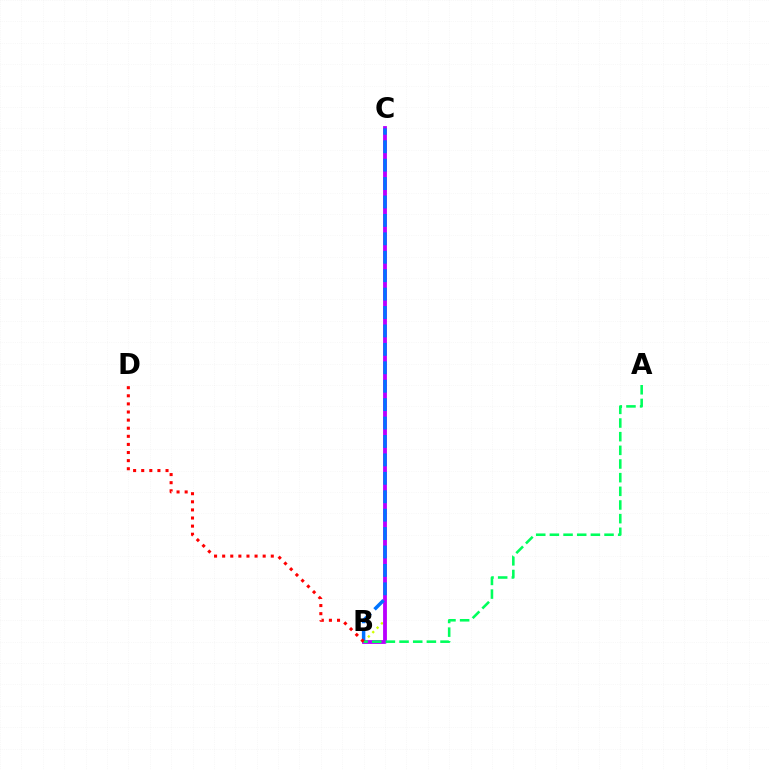{('B', 'C'): [{'color': '#d1ff00', 'line_style': 'dotted', 'thickness': 1.68}, {'color': '#b900ff', 'line_style': 'solid', 'thickness': 2.76}, {'color': '#0074ff', 'line_style': 'dashed', 'thickness': 2.5}], ('A', 'B'): [{'color': '#00ff5c', 'line_style': 'dashed', 'thickness': 1.86}], ('B', 'D'): [{'color': '#ff0000', 'line_style': 'dotted', 'thickness': 2.2}]}